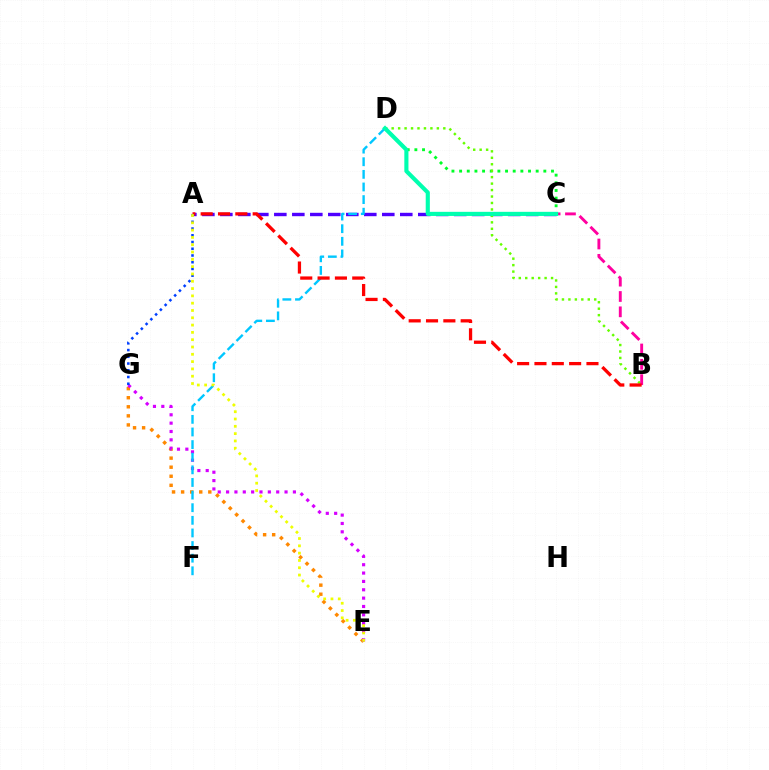{('A', 'C'): [{'color': '#4f00ff', 'line_style': 'dashed', 'thickness': 2.44}], ('E', 'G'): [{'color': '#ff8800', 'line_style': 'dotted', 'thickness': 2.46}, {'color': '#d600ff', 'line_style': 'dotted', 'thickness': 2.27}], ('C', 'D'): [{'color': '#00ff27', 'line_style': 'dotted', 'thickness': 2.08}, {'color': '#00ffaf', 'line_style': 'solid', 'thickness': 2.97}], ('B', 'D'): [{'color': '#66ff00', 'line_style': 'dotted', 'thickness': 1.75}], ('B', 'C'): [{'color': '#ff00a0', 'line_style': 'dashed', 'thickness': 2.08}], ('D', 'F'): [{'color': '#00c7ff', 'line_style': 'dashed', 'thickness': 1.71}], ('A', 'B'): [{'color': '#ff0000', 'line_style': 'dashed', 'thickness': 2.36}], ('A', 'G'): [{'color': '#003fff', 'line_style': 'dotted', 'thickness': 1.83}], ('A', 'E'): [{'color': '#eeff00', 'line_style': 'dotted', 'thickness': 1.98}]}